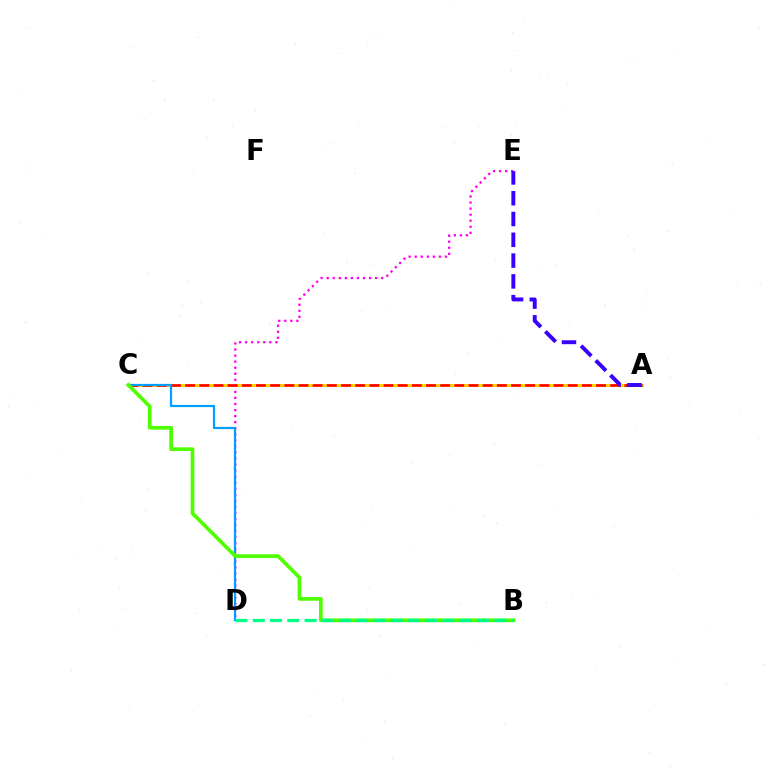{('A', 'C'): [{'color': '#ffd500', 'line_style': 'solid', 'thickness': 2.16}, {'color': '#ff0000', 'line_style': 'dashed', 'thickness': 1.92}], ('D', 'E'): [{'color': '#ff00ed', 'line_style': 'dotted', 'thickness': 1.64}], ('C', 'D'): [{'color': '#009eff', 'line_style': 'solid', 'thickness': 1.6}], ('A', 'E'): [{'color': '#3700ff', 'line_style': 'dashed', 'thickness': 2.82}], ('B', 'C'): [{'color': '#4fff00', 'line_style': 'solid', 'thickness': 2.67}], ('B', 'D'): [{'color': '#00ff86', 'line_style': 'dashed', 'thickness': 2.34}]}